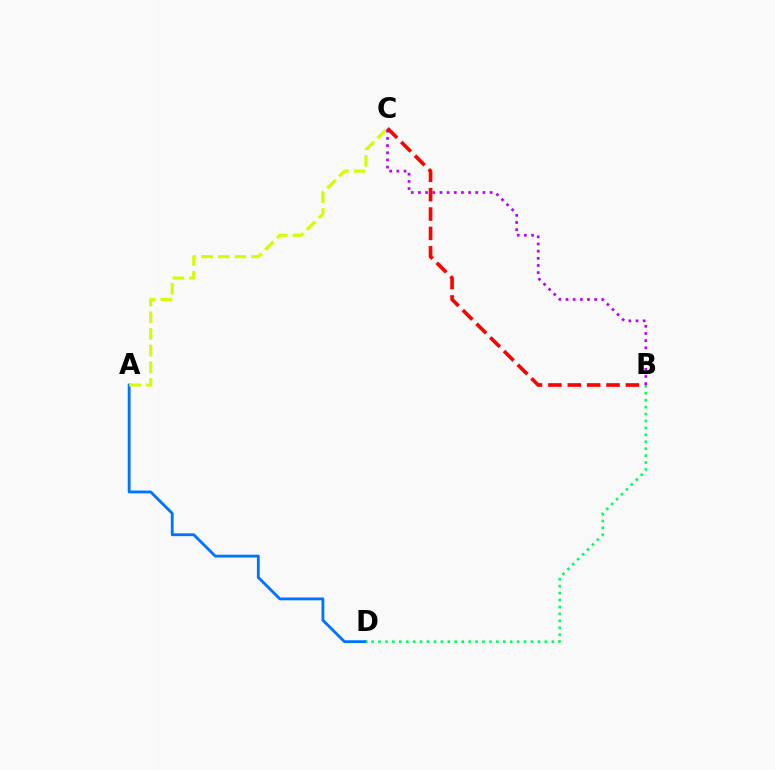{('A', 'D'): [{'color': '#0074ff', 'line_style': 'solid', 'thickness': 2.04}], ('A', 'C'): [{'color': '#d1ff00', 'line_style': 'dashed', 'thickness': 2.27}], ('B', 'C'): [{'color': '#b900ff', 'line_style': 'dotted', 'thickness': 1.95}, {'color': '#ff0000', 'line_style': 'dashed', 'thickness': 2.63}], ('B', 'D'): [{'color': '#00ff5c', 'line_style': 'dotted', 'thickness': 1.88}]}